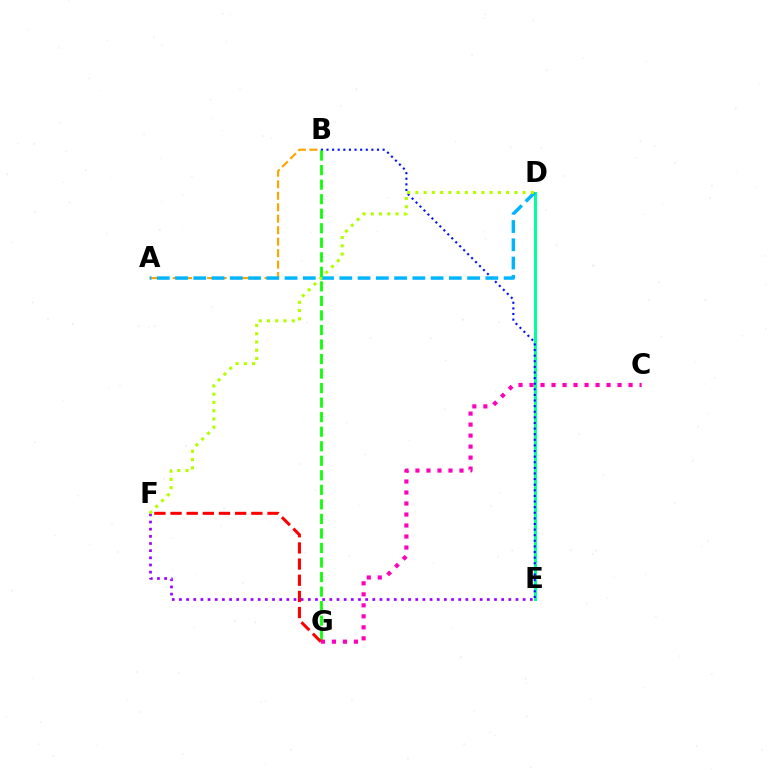{('E', 'F'): [{'color': '#9b00ff', 'line_style': 'dotted', 'thickness': 1.95}], ('A', 'B'): [{'color': '#ffa500', 'line_style': 'dashed', 'thickness': 1.56}], ('D', 'E'): [{'color': '#00ff9d', 'line_style': 'solid', 'thickness': 2.17}], ('B', 'E'): [{'color': '#0010ff', 'line_style': 'dotted', 'thickness': 1.52}], ('A', 'D'): [{'color': '#00b5ff', 'line_style': 'dashed', 'thickness': 2.48}], ('D', 'F'): [{'color': '#b3ff00', 'line_style': 'dotted', 'thickness': 2.24}], ('B', 'G'): [{'color': '#08ff00', 'line_style': 'dashed', 'thickness': 1.97}], ('F', 'G'): [{'color': '#ff0000', 'line_style': 'dashed', 'thickness': 2.2}], ('C', 'G'): [{'color': '#ff00bd', 'line_style': 'dotted', 'thickness': 2.99}]}